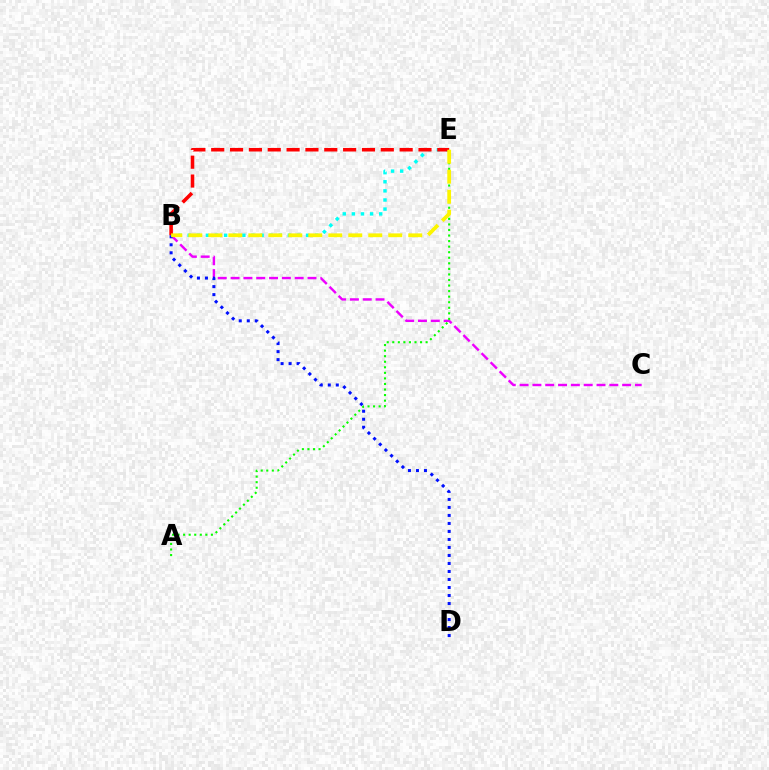{('B', 'C'): [{'color': '#ee00ff', 'line_style': 'dashed', 'thickness': 1.74}], ('A', 'E'): [{'color': '#08ff00', 'line_style': 'dotted', 'thickness': 1.51}], ('B', 'E'): [{'color': '#00fff6', 'line_style': 'dotted', 'thickness': 2.47}, {'color': '#ff0000', 'line_style': 'dashed', 'thickness': 2.56}, {'color': '#fcf500', 'line_style': 'dashed', 'thickness': 2.72}], ('B', 'D'): [{'color': '#0010ff', 'line_style': 'dotted', 'thickness': 2.18}]}